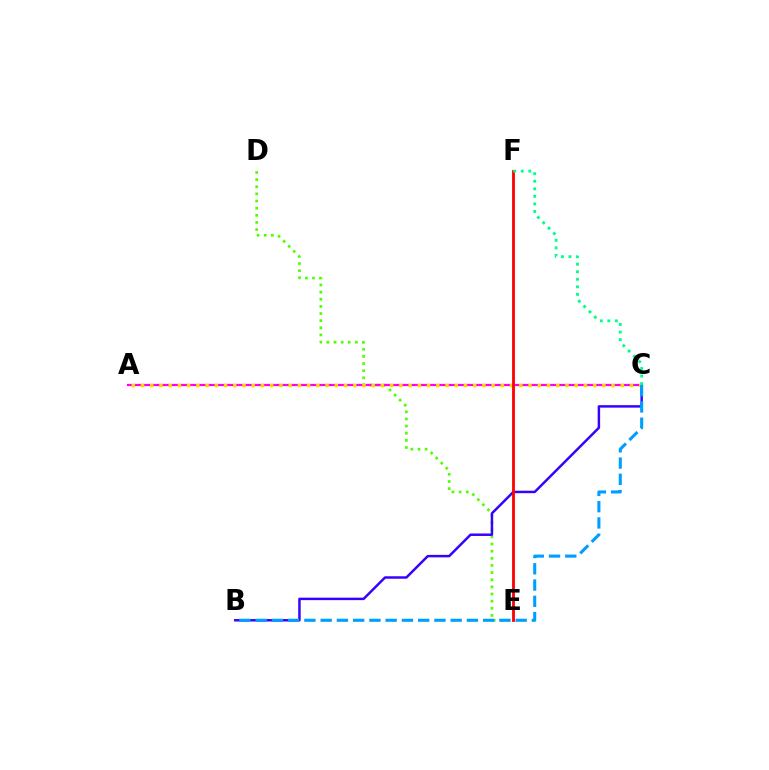{('D', 'E'): [{'color': '#4fff00', 'line_style': 'dotted', 'thickness': 1.94}], ('A', 'C'): [{'color': '#ff00ed', 'line_style': 'solid', 'thickness': 1.61}, {'color': '#ffd500', 'line_style': 'dotted', 'thickness': 2.51}], ('B', 'C'): [{'color': '#3700ff', 'line_style': 'solid', 'thickness': 1.78}, {'color': '#009eff', 'line_style': 'dashed', 'thickness': 2.21}], ('E', 'F'): [{'color': '#ff0000', 'line_style': 'solid', 'thickness': 2.03}], ('C', 'F'): [{'color': '#00ff86', 'line_style': 'dotted', 'thickness': 2.05}]}